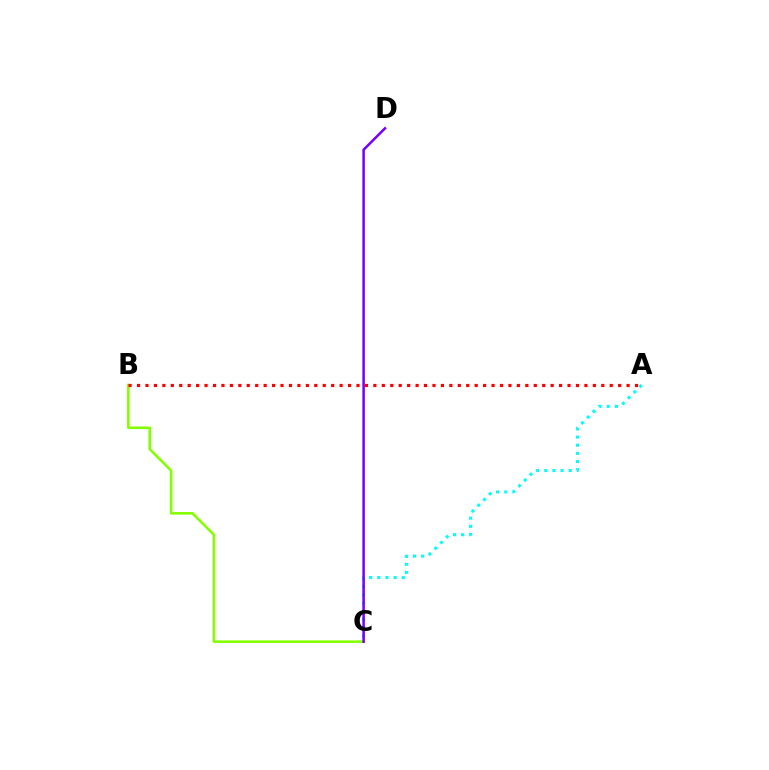{('A', 'C'): [{'color': '#00fff6', 'line_style': 'dotted', 'thickness': 2.21}], ('B', 'C'): [{'color': '#84ff00', 'line_style': 'solid', 'thickness': 1.86}], ('C', 'D'): [{'color': '#7200ff', 'line_style': 'solid', 'thickness': 1.81}], ('A', 'B'): [{'color': '#ff0000', 'line_style': 'dotted', 'thickness': 2.29}]}